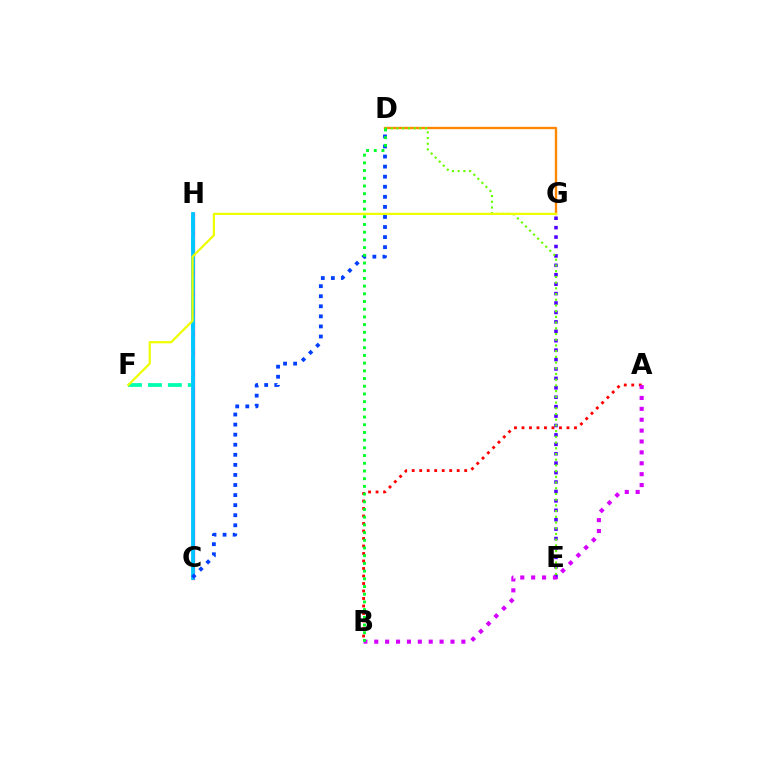{('A', 'B'): [{'color': '#ff0000', 'line_style': 'dotted', 'thickness': 2.04}, {'color': '#d600ff', 'line_style': 'dotted', 'thickness': 2.96}], ('C', 'H'): [{'color': '#ff00a0', 'line_style': 'solid', 'thickness': 2.32}, {'color': '#00c7ff', 'line_style': 'solid', 'thickness': 2.73}], ('E', 'G'): [{'color': '#4f00ff', 'line_style': 'dotted', 'thickness': 2.56}], ('F', 'H'): [{'color': '#00ffaf', 'line_style': 'dashed', 'thickness': 2.71}], ('D', 'G'): [{'color': '#ff8800', 'line_style': 'solid', 'thickness': 1.7}], ('D', 'E'): [{'color': '#66ff00', 'line_style': 'dotted', 'thickness': 1.55}], ('F', 'G'): [{'color': '#eeff00', 'line_style': 'solid', 'thickness': 1.6}], ('C', 'D'): [{'color': '#003fff', 'line_style': 'dotted', 'thickness': 2.74}], ('B', 'D'): [{'color': '#00ff27', 'line_style': 'dotted', 'thickness': 2.09}]}